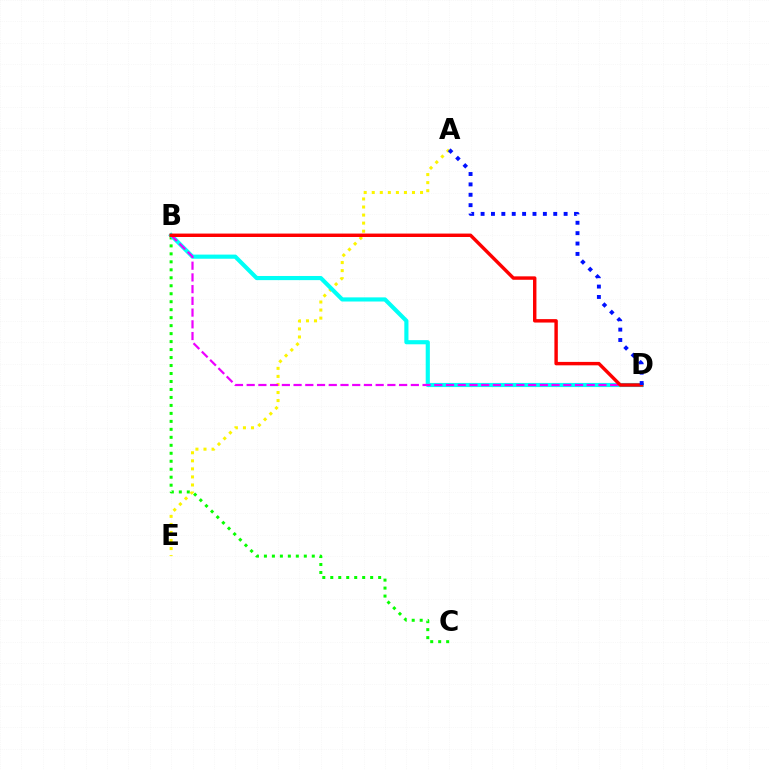{('B', 'C'): [{'color': '#08ff00', 'line_style': 'dotted', 'thickness': 2.17}], ('A', 'E'): [{'color': '#fcf500', 'line_style': 'dotted', 'thickness': 2.19}], ('B', 'D'): [{'color': '#00fff6', 'line_style': 'solid', 'thickness': 2.98}, {'color': '#ee00ff', 'line_style': 'dashed', 'thickness': 1.59}, {'color': '#ff0000', 'line_style': 'solid', 'thickness': 2.47}], ('A', 'D'): [{'color': '#0010ff', 'line_style': 'dotted', 'thickness': 2.82}]}